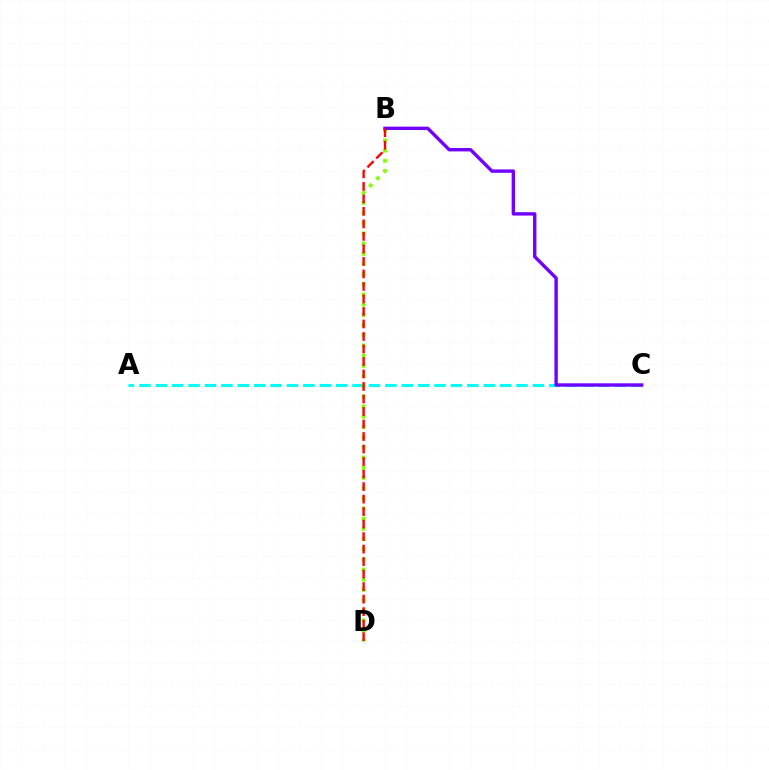{('A', 'C'): [{'color': '#00fff6', 'line_style': 'dashed', 'thickness': 2.23}], ('B', 'D'): [{'color': '#84ff00', 'line_style': 'dotted', 'thickness': 2.77}, {'color': '#ff0000', 'line_style': 'dashed', 'thickness': 1.7}], ('B', 'C'): [{'color': '#7200ff', 'line_style': 'solid', 'thickness': 2.44}]}